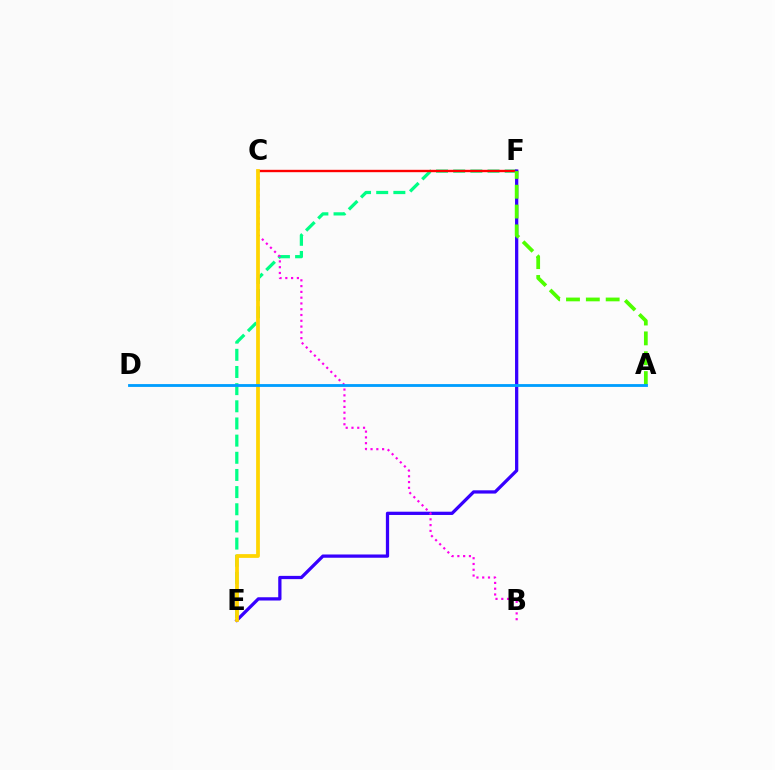{('E', 'F'): [{'color': '#00ff86', 'line_style': 'dashed', 'thickness': 2.33}, {'color': '#3700ff', 'line_style': 'solid', 'thickness': 2.35}], ('C', 'F'): [{'color': '#ff0000', 'line_style': 'solid', 'thickness': 1.71}], ('A', 'F'): [{'color': '#4fff00', 'line_style': 'dashed', 'thickness': 2.7}], ('B', 'C'): [{'color': '#ff00ed', 'line_style': 'dotted', 'thickness': 1.57}], ('C', 'E'): [{'color': '#ffd500', 'line_style': 'solid', 'thickness': 2.71}], ('A', 'D'): [{'color': '#009eff', 'line_style': 'solid', 'thickness': 2.04}]}